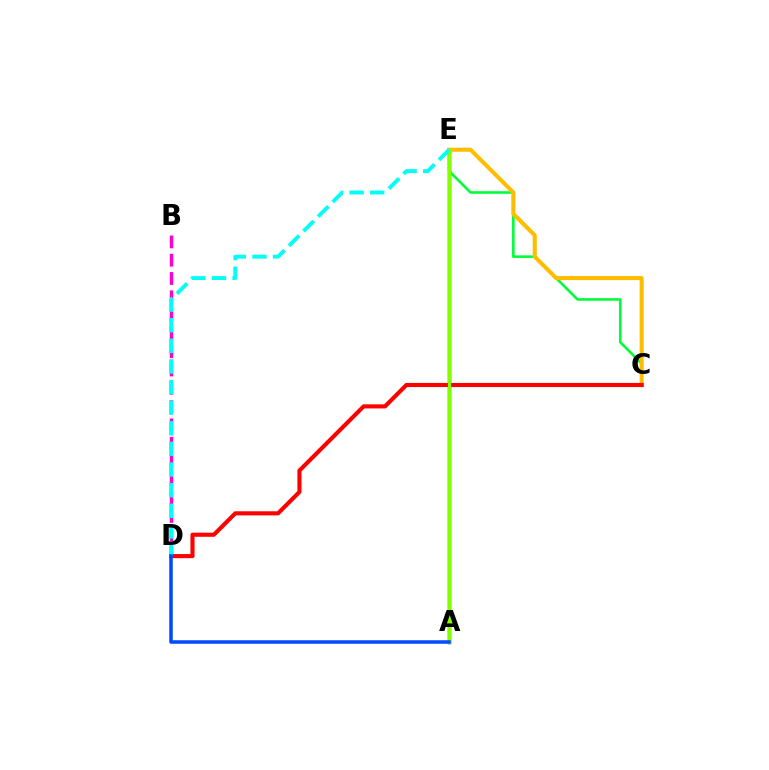{('A', 'E'): [{'color': '#7200ff', 'line_style': 'solid', 'thickness': 2.48}, {'color': '#84ff00', 'line_style': 'solid', 'thickness': 2.27}], ('C', 'E'): [{'color': '#00ff39', 'line_style': 'solid', 'thickness': 1.88}, {'color': '#ffbd00', 'line_style': 'solid', 'thickness': 2.94}], ('B', 'D'): [{'color': '#ff00cf', 'line_style': 'dashed', 'thickness': 2.49}], ('C', 'D'): [{'color': '#ff0000', 'line_style': 'solid', 'thickness': 2.96}], ('D', 'E'): [{'color': '#00fff6', 'line_style': 'dashed', 'thickness': 2.8}], ('A', 'D'): [{'color': '#004bff', 'line_style': 'solid', 'thickness': 2.54}]}